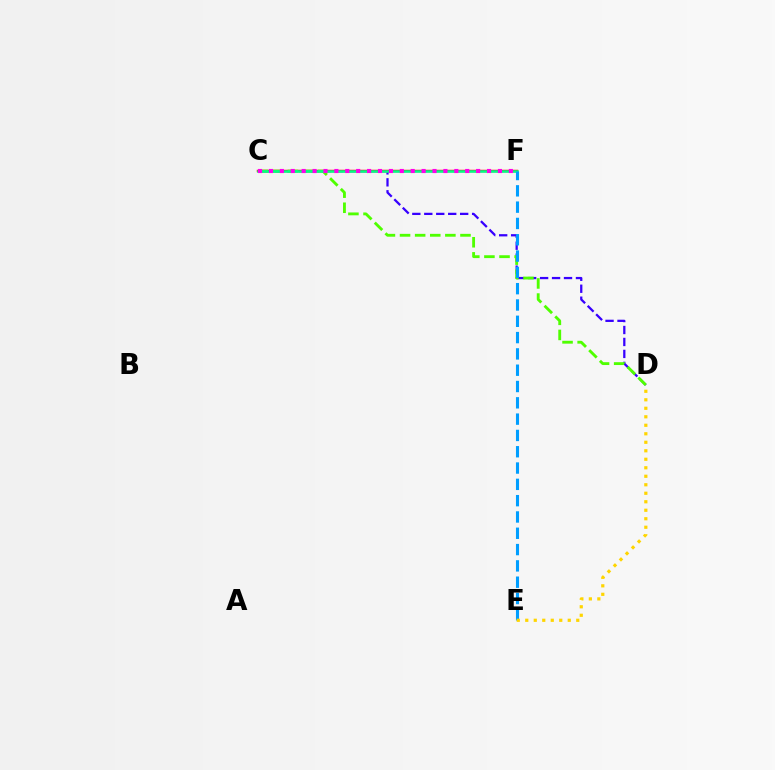{('C', 'D'): [{'color': '#3700ff', 'line_style': 'dashed', 'thickness': 1.62}, {'color': '#4fff00', 'line_style': 'dashed', 'thickness': 2.05}], ('C', 'F'): [{'color': '#ff0000', 'line_style': 'solid', 'thickness': 1.74}, {'color': '#00ff86', 'line_style': 'solid', 'thickness': 1.82}, {'color': '#ff00ed', 'line_style': 'dotted', 'thickness': 2.96}], ('E', 'F'): [{'color': '#009eff', 'line_style': 'dashed', 'thickness': 2.22}], ('D', 'E'): [{'color': '#ffd500', 'line_style': 'dotted', 'thickness': 2.31}]}